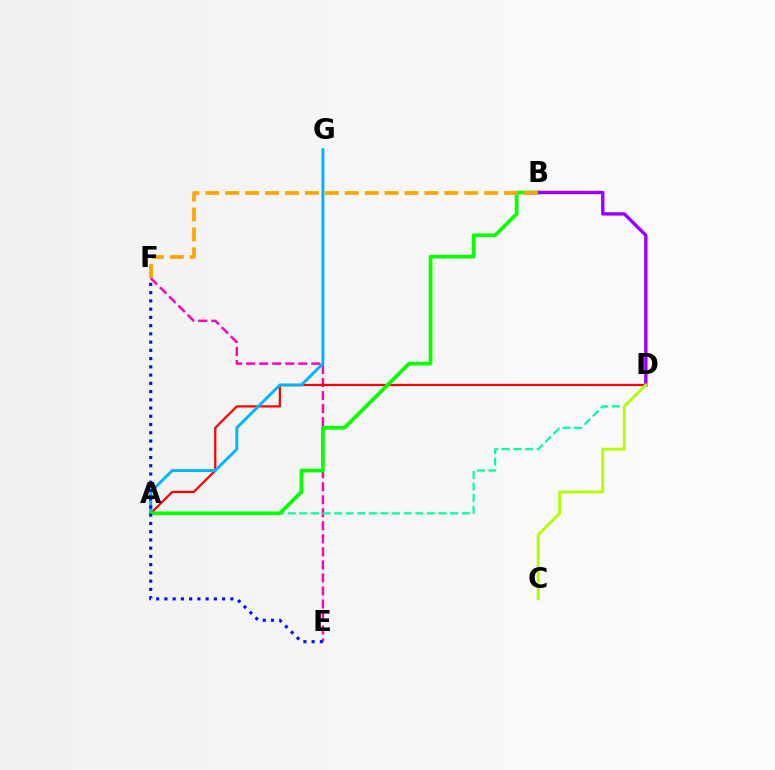{('E', 'F'): [{'color': '#ff00bd', 'line_style': 'dashed', 'thickness': 1.77}, {'color': '#0010ff', 'line_style': 'dotted', 'thickness': 2.24}], ('A', 'D'): [{'color': '#ff0000', 'line_style': 'solid', 'thickness': 1.61}, {'color': '#00ff9d', 'line_style': 'dashed', 'thickness': 1.58}], ('A', 'G'): [{'color': '#00b5ff', 'line_style': 'solid', 'thickness': 2.1}], ('A', 'B'): [{'color': '#08ff00', 'line_style': 'solid', 'thickness': 2.68}], ('B', 'D'): [{'color': '#9b00ff', 'line_style': 'solid', 'thickness': 2.44}], ('B', 'F'): [{'color': '#ffa500', 'line_style': 'dashed', 'thickness': 2.71}], ('C', 'D'): [{'color': '#b3ff00', 'line_style': 'solid', 'thickness': 2.07}]}